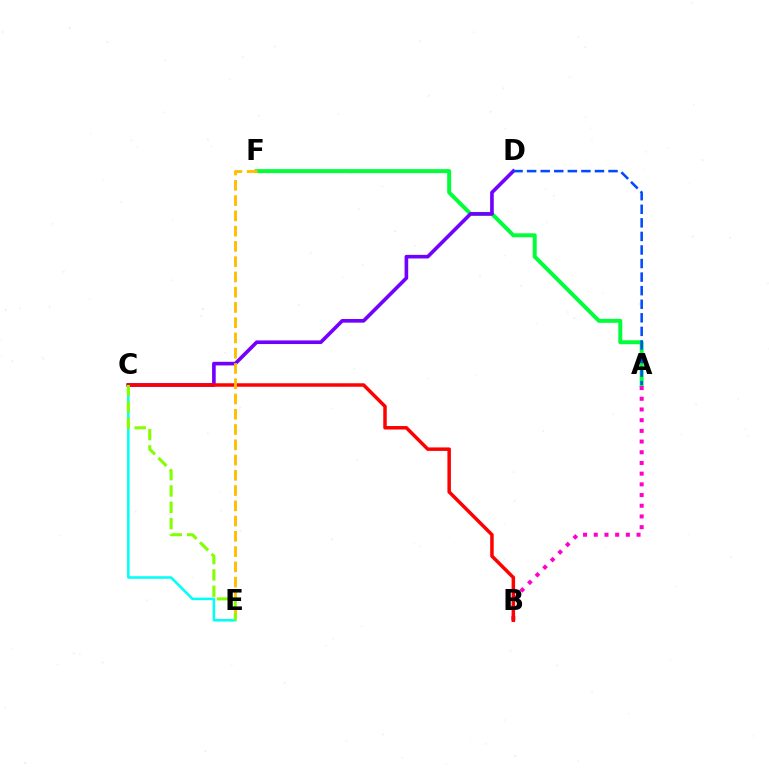{('C', 'E'): [{'color': '#00fff6', 'line_style': 'solid', 'thickness': 1.83}, {'color': '#84ff00', 'line_style': 'dashed', 'thickness': 2.22}], ('A', 'F'): [{'color': '#00ff39', 'line_style': 'solid', 'thickness': 2.85}], ('A', 'B'): [{'color': '#ff00cf', 'line_style': 'dotted', 'thickness': 2.91}], ('C', 'D'): [{'color': '#7200ff', 'line_style': 'solid', 'thickness': 2.61}], ('A', 'D'): [{'color': '#004bff', 'line_style': 'dashed', 'thickness': 1.84}], ('B', 'C'): [{'color': '#ff0000', 'line_style': 'solid', 'thickness': 2.51}], ('E', 'F'): [{'color': '#ffbd00', 'line_style': 'dashed', 'thickness': 2.07}]}